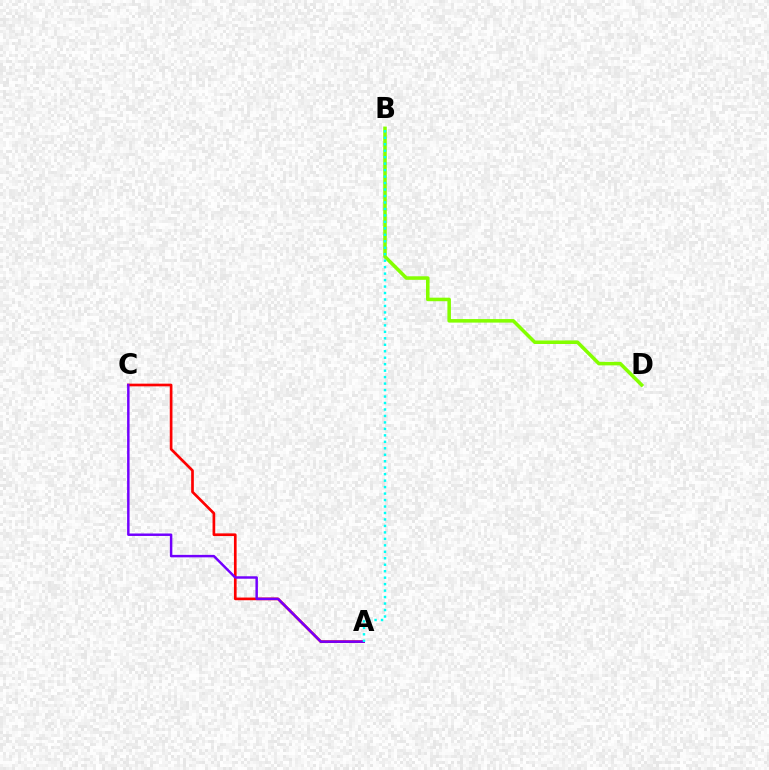{('A', 'C'): [{'color': '#ff0000', 'line_style': 'solid', 'thickness': 1.93}, {'color': '#7200ff', 'line_style': 'solid', 'thickness': 1.77}], ('B', 'D'): [{'color': '#84ff00', 'line_style': 'solid', 'thickness': 2.55}], ('A', 'B'): [{'color': '#00fff6', 'line_style': 'dotted', 'thickness': 1.76}]}